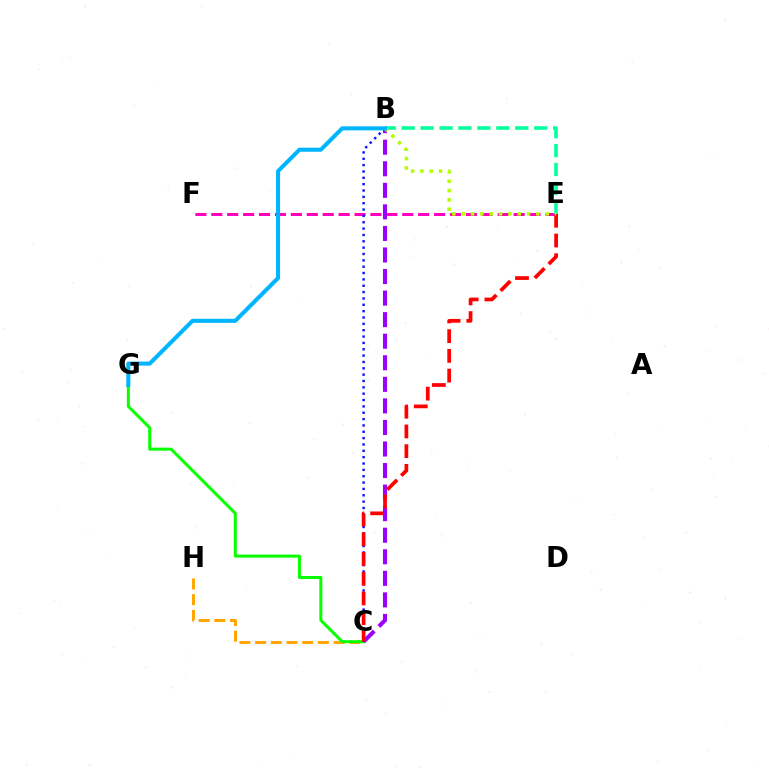{('C', 'H'): [{'color': '#ffa500', 'line_style': 'dashed', 'thickness': 2.13}], ('E', 'F'): [{'color': '#ff00bd', 'line_style': 'dashed', 'thickness': 2.16}], ('C', 'G'): [{'color': '#08ff00', 'line_style': 'solid', 'thickness': 2.17}], ('B', 'C'): [{'color': '#9b00ff', 'line_style': 'dashed', 'thickness': 2.93}, {'color': '#0010ff', 'line_style': 'dotted', 'thickness': 1.73}], ('B', 'E'): [{'color': '#00ff9d', 'line_style': 'dashed', 'thickness': 2.57}, {'color': '#b3ff00', 'line_style': 'dotted', 'thickness': 2.54}], ('C', 'E'): [{'color': '#ff0000', 'line_style': 'dashed', 'thickness': 2.68}], ('B', 'G'): [{'color': '#00b5ff', 'line_style': 'solid', 'thickness': 2.92}]}